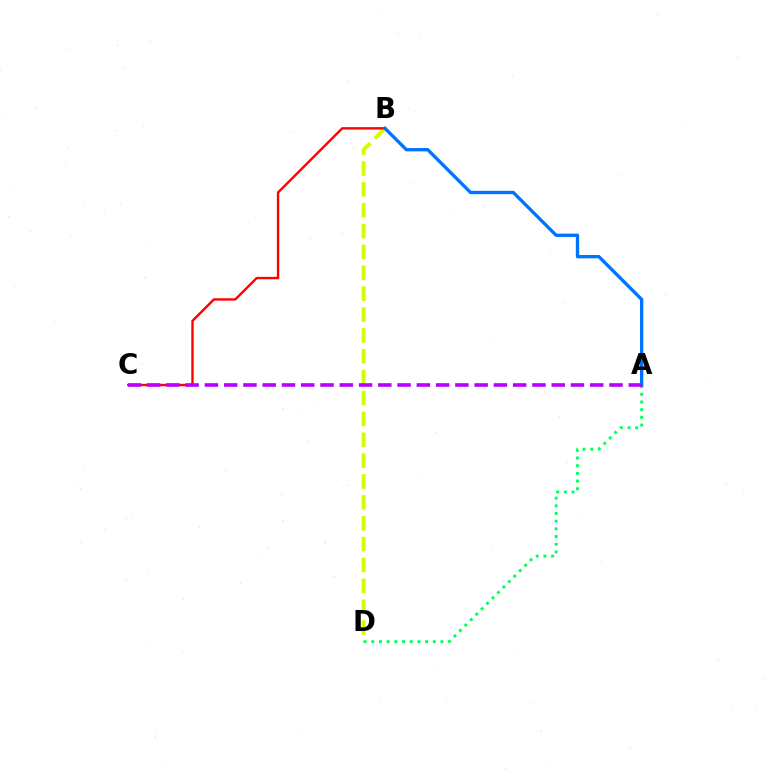{('B', 'D'): [{'color': '#d1ff00', 'line_style': 'dashed', 'thickness': 2.83}], ('B', 'C'): [{'color': '#ff0000', 'line_style': 'solid', 'thickness': 1.71}], ('A', 'D'): [{'color': '#00ff5c', 'line_style': 'dotted', 'thickness': 2.09}], ('A', 'B'): [{'color': '#0074ff', 'line_style': 'solid', 'thickness': 2.39}], ('A', 'C'): [{'color': '#b900ff', 'line_style': 'dashed', 'thickness': 2.62}]}